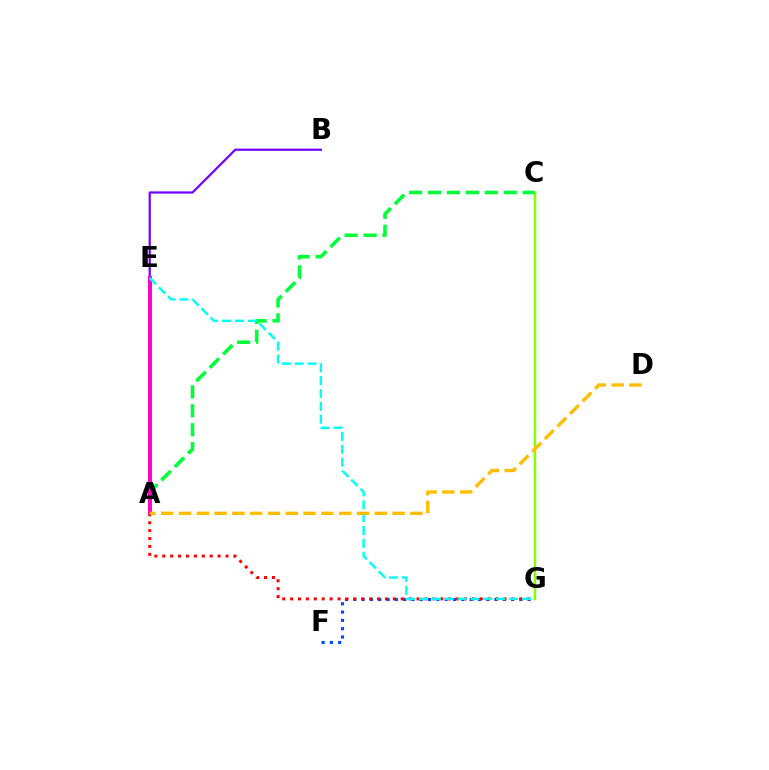{('F', 'G'): [{'color': '#004bff', 'line_style': 'dotted', 'thickness': 2.26}], ('C', 'G'): [{'color': '#84ff00', 'line_style': 'solid', 'thickness': 1.79}], ('B', 'E'): [{'color': '#7200ff', 'line_style': 'solid', 'thickness': 1.6}], ('A', 'C'): [{'color': '#00ff39', 'line_style': 'dashed', 'thickness': 2.57}], ('A', 'G'): [{'color': '#ff0000', 'line_style': 'dotted', 'thickness': 2.15}], ('A', 'E'): [{'color': '#ff00cf', 'line_style': 'solid', 'thickness': 2.84}], ('E', 'G'): [{'color': '#00fff6', 'line_style': 'dashed', 'thickness': 1.75}], ('A', 'D'): [{'color': '#ffbd00', 'line_style': 'dashed', 'thickness': 2.42}]}